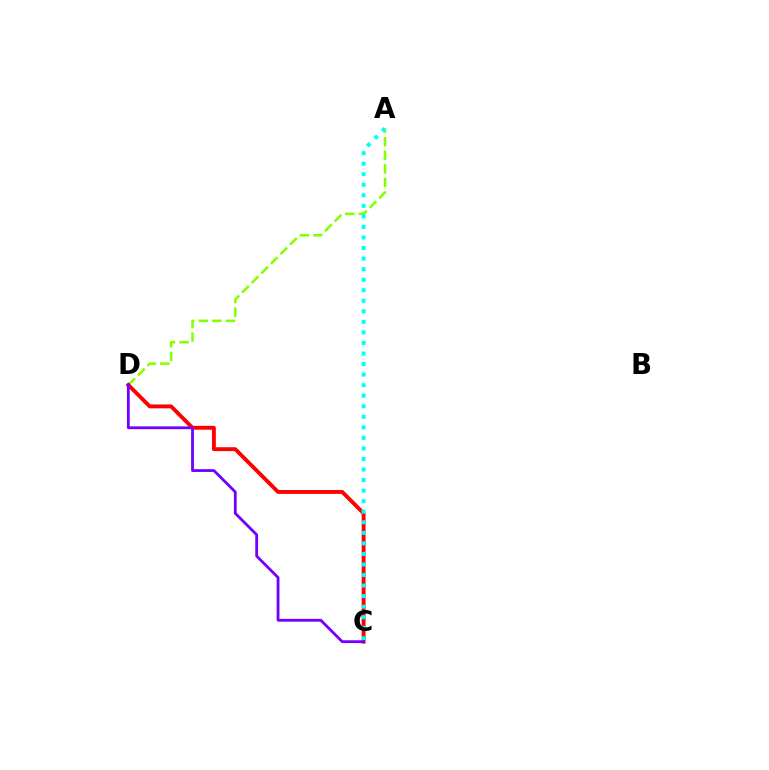{('A', 'D'): [{'color': '#84ff00', 'line_style': 'dashed', 'thickness': 1.84}], ('C', 'D'): [{'color': '#ff0000', 'line_style': 'solid', 'thickness': 2.79}, {'color': '#7200ff', 'line_style': 'solid', 'thickness': 2.02}], ('A', 'C'): [{'color': '#00fff6', 'line_style': 'dotted', 'thickness': 2.87}]}